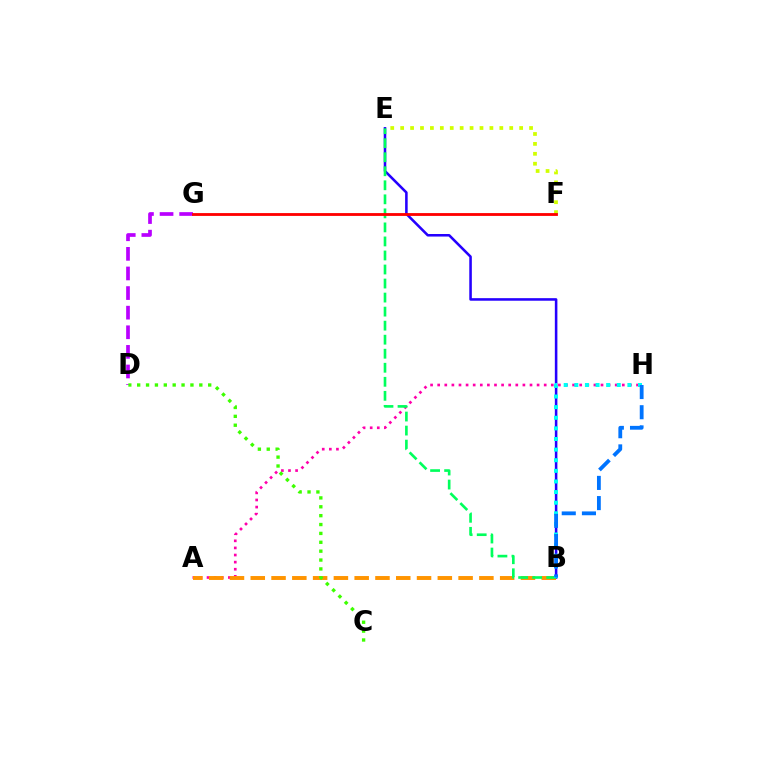{('D', 'G'): [{'color': '#b900ff', 'line_style': 'dashed', 'thickness': 2.66}], ('B', 'E'): [{'color': '#2500ff', 'line_style': 'solid', 'thickness': 1.84}, {'color': '#00ff5c', 'line_style': 'dashed', 'thickness': 1.91}], ('A', 'H'): [{'color': '#ff00ac', 'line_style': 'dotted', 'thickness': 1.93}], ('A', 'B'): [{'color': '#ff9400', 'line_style': 'dashed', 'thickness': 2.82}], ('C', 'D'): [{'color': '#3dff00', 'line_style': 'dotted', 'thickness': 2.41}], ('B', 'H'): [{'color': '#00fff6', 'line_style': 'dotted', 'thickness': 2.88}, {'color': '#0074ff', 'line_style': 'dashed', 'thickness': 2.74}], ('E', 'F'): [{'color': '#d1ff00', 'line_style': 'dotted', 'thickness': 2.69}], ('F', 'G'): [{'color': '#ff0000', 'line_style': 'solid', 'thickness': 2.03}]}